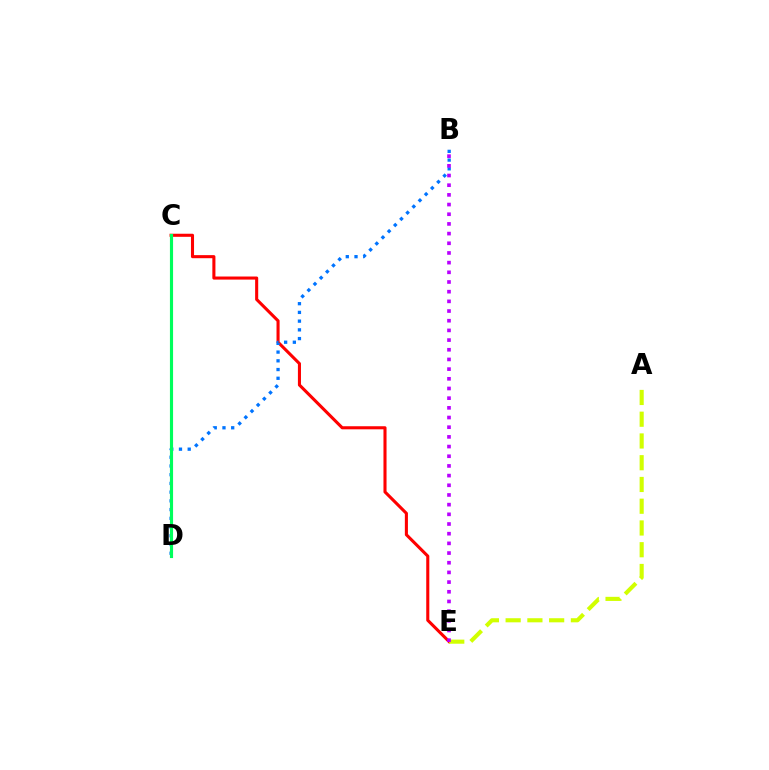{('C', 'E'): [{'color': '#ff0000', 'line_style': 'solid', 'thickness': 2.22}], ('A', 'E'): [{'color': '#d1ff00', 'line_style': 'dashed', 'thickness': 2.95}], ('B', 'D'): [{'color': '#0074ff', 'line_style': 'dotted', 'thickness': 2.37}], ('C', 'D'): [{'color': '#00ff5c', 'line_style': 'solid', 'thickness': 2.26}], ('B', 'E'): [{'color': '#b900ff', 'line_style': 'dotted', 'thickness': 2.63}]}